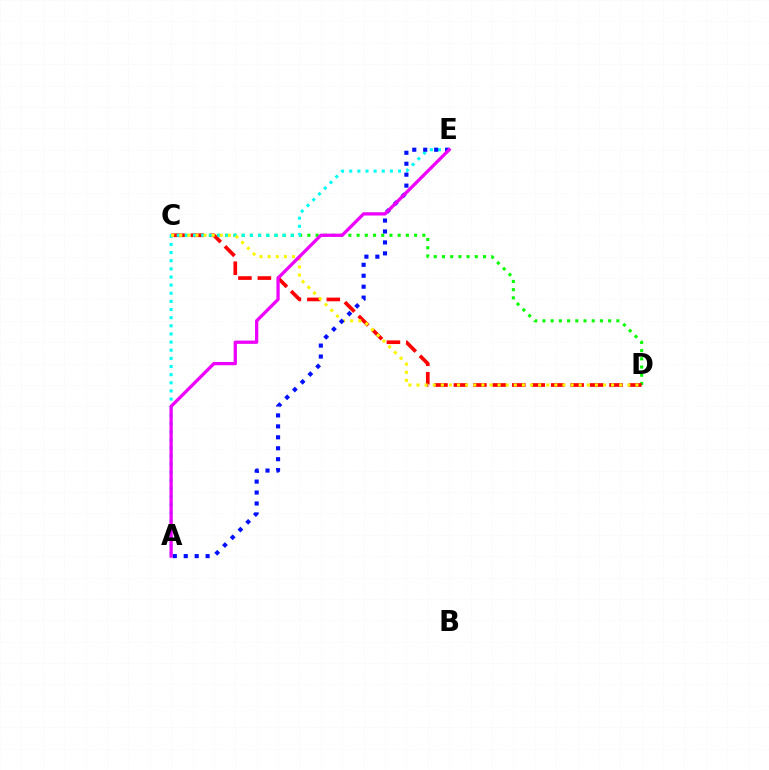{('C', 'D'): [{'color': '#08ff00', 'line_style': 'dotted', 'thickness': 2.23}, {'color': '#ff0000', 'line_style': 'dashed', 'thickness': 2.64}, {'color': '#fcf500', 'line_style': 'dotted', 'thickness': 2.2}], ('A', 'E'): [{'color': '#00fff6', 'line_style': 'dotted', 'thickness': 2.21}, {'color': '#0010ff', 'line_style': 'dotted', 'thickness': 2.97}, {'color': '#ee00ff', 'line_style': 'solid', 'thickness': 2.35}]}